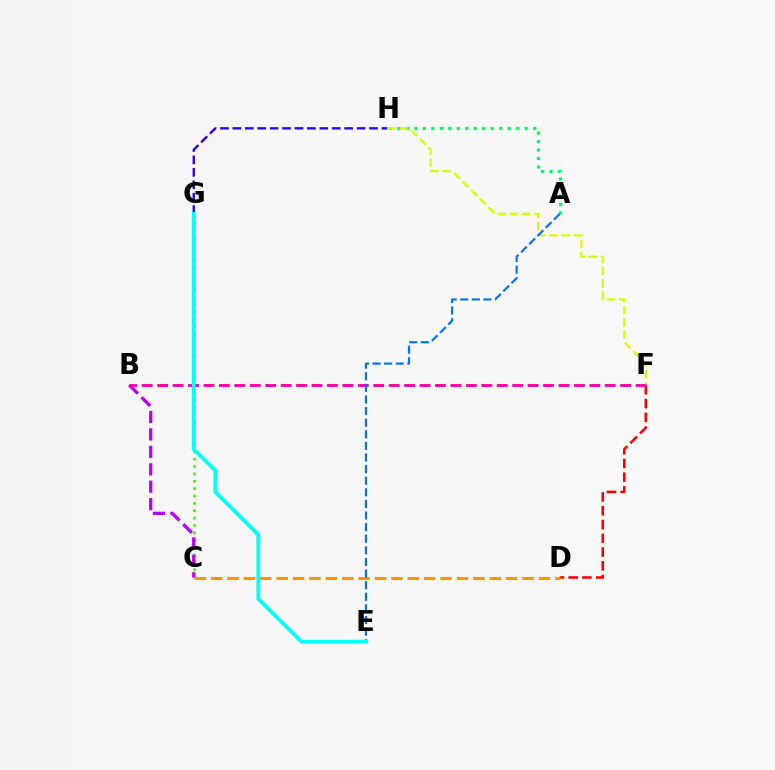{('G', 'H'): [{'color': '#2500ff', 'line_style': 'dashed', 'thickness': 1.69}], ('A', 'H'): [{'color': '#00ff5c', 'line_style': 'dotted', 'thickness': 2.3}], ('C', 'G'): [{'color': '#3dff00', 'line_style': 'dotted', 'thickness': 2.0}], ('B', 'C'): [{'color': '#b900ff', 'line_style': 'dashed', 'thickness': 2.37}], ('F', 'H'): [{'color': '#d1ff00', 'line_style': 'dashed', 'thickness': 1.65}], ('D', 'F'): [{'color': '#ff0000', 'line_style': 'dashed', 'thickness': 1.87}], ('C', 'D'): [{'color': '#ff9400', 'line_style': 'dashed', 'thickness': 2.23}], ('B', 'F'): [{'color': '#ff00ac', 'line_style': 'dashed', 'thickness': 2.1}], ('A', 'E'): [{'color': '#0074ff', 'line_style': 'dashed', 'thickness': 1.58}], ('E', 'G'): [{'color': '#00fff6', 'line_style': 'solid', 'thickness': 2.73}]}